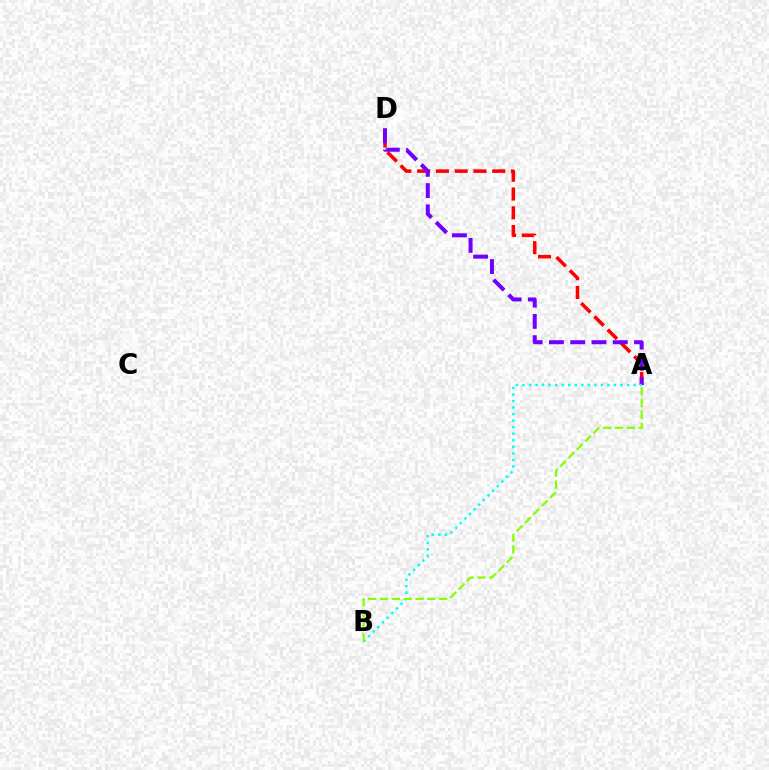{('A', 'D'): [{'color': '#ff0000', 'line_style': 'dashed', 'thickness': 2.55}, {'color': '#7200ff', 'line_style': 'dashed', 'thickness': 2.89}], ('A', 'B'): [{'color': '#00fff6', 'line_style': 'dotted', 'thickness': 1.78}, {'color': '#84ff00', 'line_style': 'dashed', 'thickness': 1.61}]}